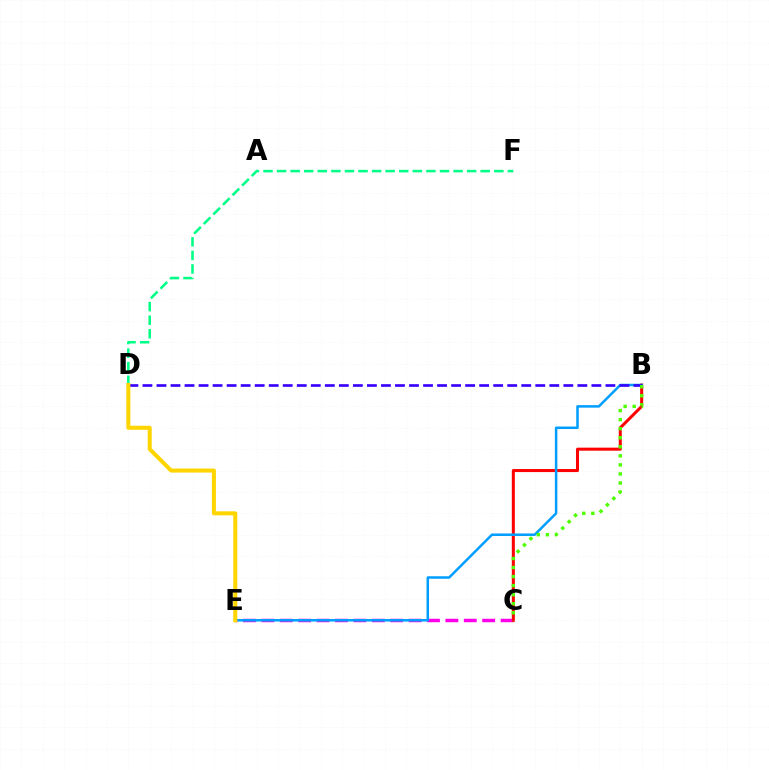{('C', 'E'): [{'color': '#ff00ed', 'line_style': 'dashed', 'thickness': 2.5}], ('B', 'C'): [{'color': '#ff0000', 'line_style': 'solid', 'thickness': 2.18}, {'color': '#4fff00', 'line_style': 'dotted', 'thickness': 2.46}], ('B', 'E'): [{'color': '#009eff', 'line_style': 'solid', 'thickness': 1.81}], ('B', 'D'): [{'color': '#3700ff', 'line_style': 'dashed', 'thickness': 1.91}], ('D', 'F'): [{'color': '#00ff86', 'line_style': 'dashed', 'thickness': 1.84}], ('D', 'E'): [{'color': '#ffd500', 'line_style': 'solid', 'thickness': 2.9}]}